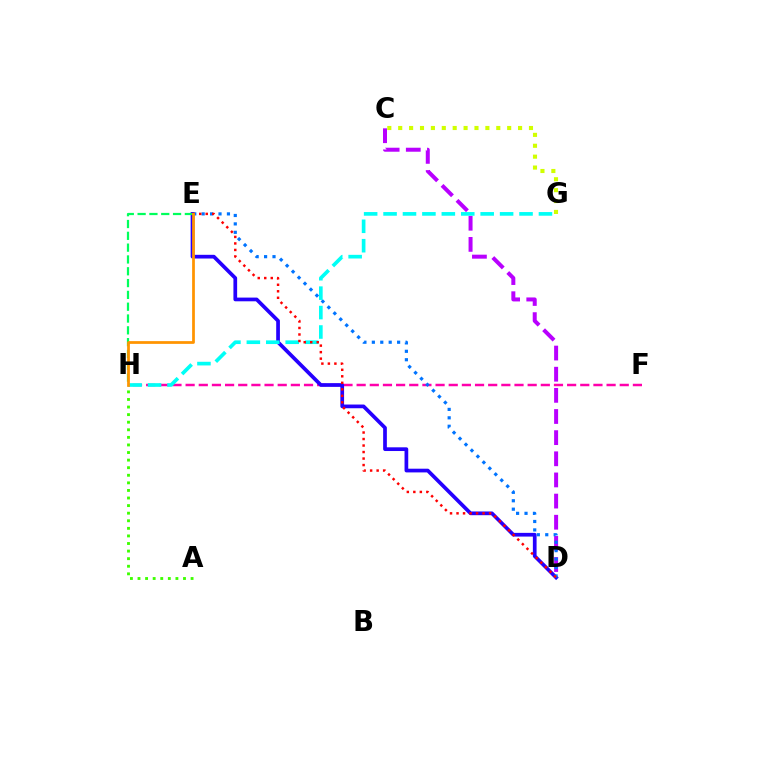{('F', 'H'): [{'color': '#ff00ac', 'line_style': 'dashed', 'thickness': 1.79}], ('D', 'E'): [{'color': '#2500ff', 'line_style': 'solid', 'thickness': 2.67}, {'color': '#0074ff', 'line_style': 'dotted', 'thickness': 2.29}, {'color': '#ff0000', 'line_style': 'dotted', 'thickness': 1.77}], ('A', 'H'): [{'color': '#3dff00', 'line_style': 'dotted', 'thickness': 2.06}], ('C', 'D'): [{'color': '#b900ff', 'line_style': 'dashed', 'thickness': 2.87}], ('E', 'H'): [{'color': '#00ff5c', 'line_style': 'dashed', 'thickness': 1.6}, {'color': '#ff9400', 'line_style': 'solid', 'thickness': 1.98}], ('C', 'G'): [{'color': '#d1ff00', 'line_style': 'dotted', 'thickness': 2.96}], ('G', 'H'): [{'color': '#00fff6', 'line_style': 'dashed', 'thickness': 2.64}]}